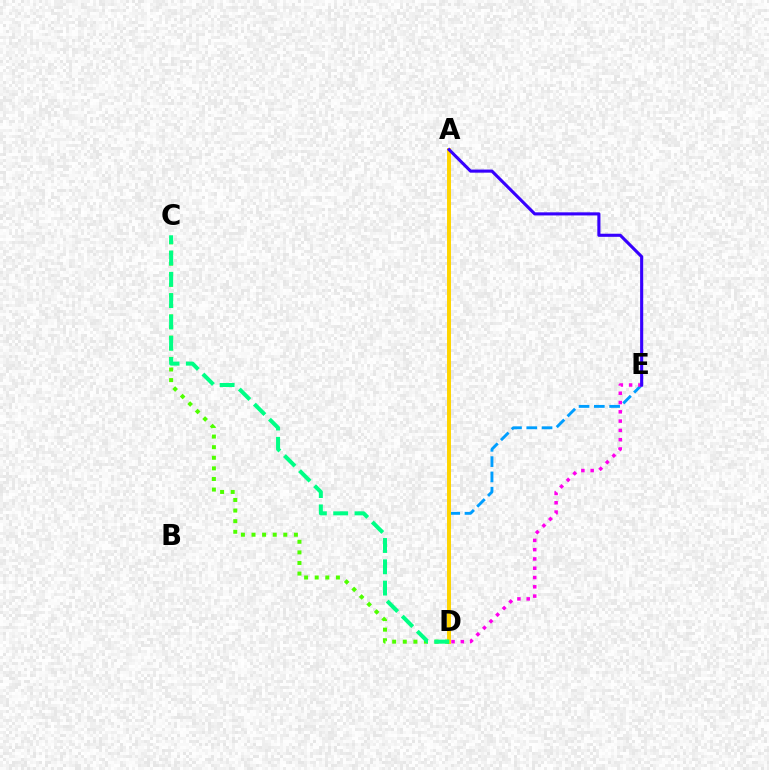{('D', 'E'): [{'color': '#009eff', 'line_style': 'dashed', 'thickness': 2.08}, {'color': '#ff00ed', 'line_style': 'dotted', 'thickness': 2.52}], ('A', 'D'): [{'color': '#ff0000', 'line_style': 'dotted', 'thickness': 1.59}, {'color': '#ffd500', 'line_style': 'solid', 'thickness': 2.84}], ('C', 'D'): [{'color': '#4fff00', 'line_style': 'dotted', 'thickness': 2.88}, {'color': '#00ff86', 'line_style': 'dashed', 'thickness': 2.89}], ('A', 'E'): [{'color': '#3700ff', 'line_style': 'solid', 'thickness': 2.23}]}